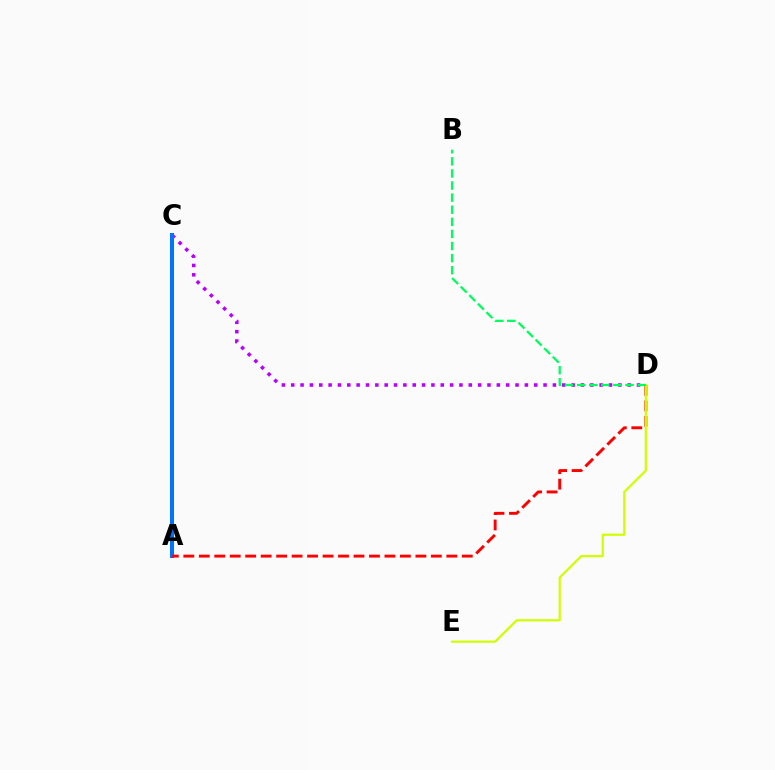{('C', 'D'): [{'color': '#b900ff', 'line_style': 'dotted', 'thickness': 2.54}], ('A', 'C'): [{'color': '#0074ff', 'line_style': 'solid', 'thickness': 2.9}], ('A', 'D'): [{'color': '#ff0000', 'line_style': 'dashed', 'thickness': 2.1}], ('D', 'E'): [{'color': '#d1ff00', 'line_style': 'solid', 'thickness': 1.61}], ('B', 'D'): [{'color': '#00ff5c', 'line_style': 'dashed', 'thickness': 1.64}]}